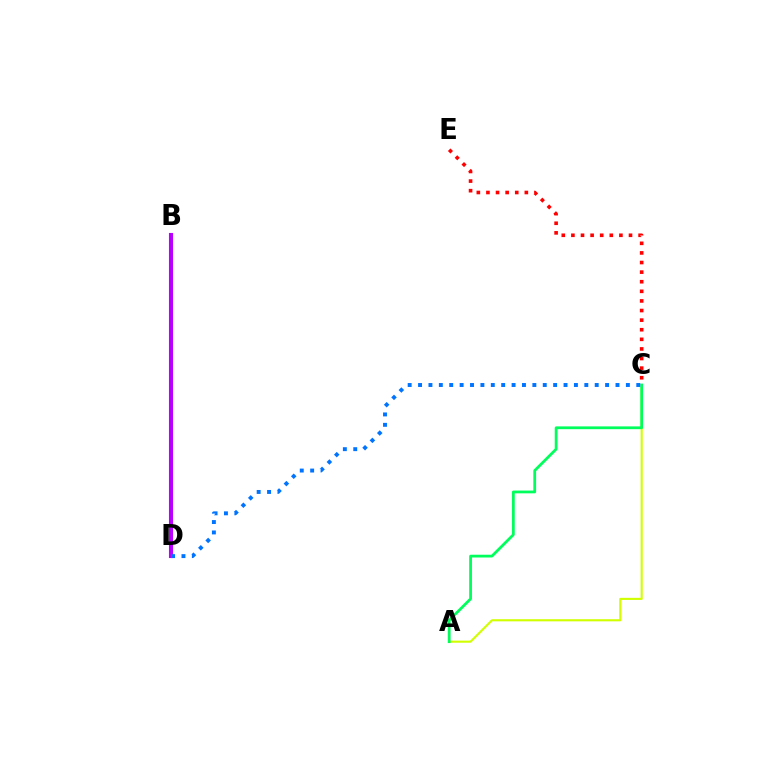{('A', 'C'): [{'color': '#d1ff00', 'line_style': 'solid', 'thickness': 1.52}, {'color': '#00ff5c', 'line_style': 'solid', 'thickness': 2.0}], ('B', 'D'): [{'color': '#b900ff', 'line_style': 'solid', 'thickness': 2.94}], ('C', 'D'): [{'color': '#0074ff', 'line_style': 'dotted', 'thickness': 2.82}], ('C', 'E'): [{'color': '#ff0000', 'line_style': 'dotted', 'thickness': 2.61}]}